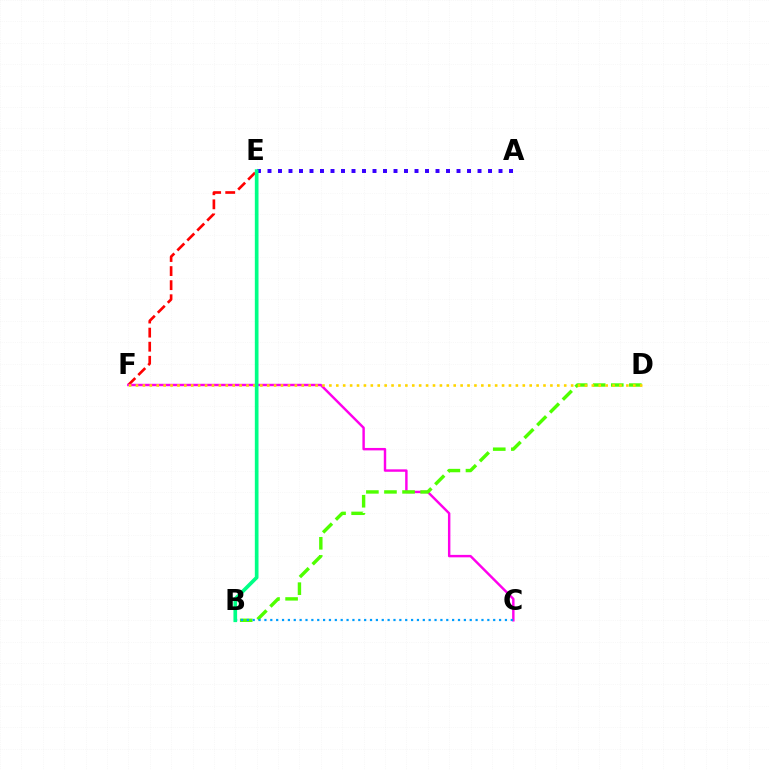{('E', 'F'): [{'color': '#ff0000', 'line_style': 'dashed', 'thickness': 1.91}], ('C', 'F'): [{'color': '#ff00ed', 'line_style': 'solid', 'thickness': 1.76}], ('B', 'D'): [{'color': '#4fff00', 'line_style': 'dashed', 'thickness': 2.46}], ('D', 'F'): [{'color': '#ffd500', 'line_style': 'dotted', 'thickness': 1.88}], ('A', 'E'): [{'color': '#3700ff', 'line_style': 'dotted', 'thickness': 2.85}], ('B', 'C'): [{'color': '#009eff', 'line_style': 'dotted', 'thickness': 1.59}], ('B', 'E'): [{'color': '#00ff86', 'line_style': 'solid', 'thickness': 2.64}]}